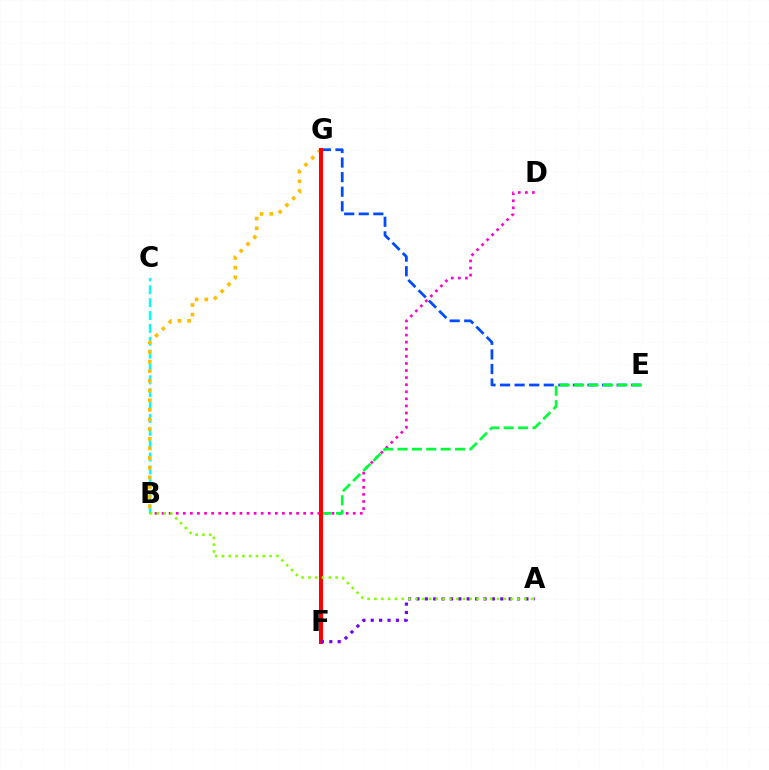{('B', 'C'): [{'color': '#00fff6', 'line_style': 'dashed', 'thickness': 1.75}], ('B', 'D'): [{'color': '#ff00cf', 'line_style': 'dotted', 'thickness': 1.92}], ('E', 'G'): [{'color': '#004bff', 'line_style': 'dashed', 'thickness': 1.98}], ('B', 'G'): [{'color': '#ffbd00', 'line_style': 'dotted', 'thickness': 2.62}], ('E', 'F'): [{'color': '#00ff39', 'line_style': 'dashed', 'thickness': 1.95}], ('F', 'G'): [{'color': '#ff0000', 'line_style': 'solid', 'thickness': 2.9}], ('A', 'F'): [{'color': '#7200ff', 'line_style': 'dotted', 'thickness': 2.28}], ('A', 'B'): [{'color': '#84ff00', 'line_style': 'dotted', 'thickness': 1.85}]}